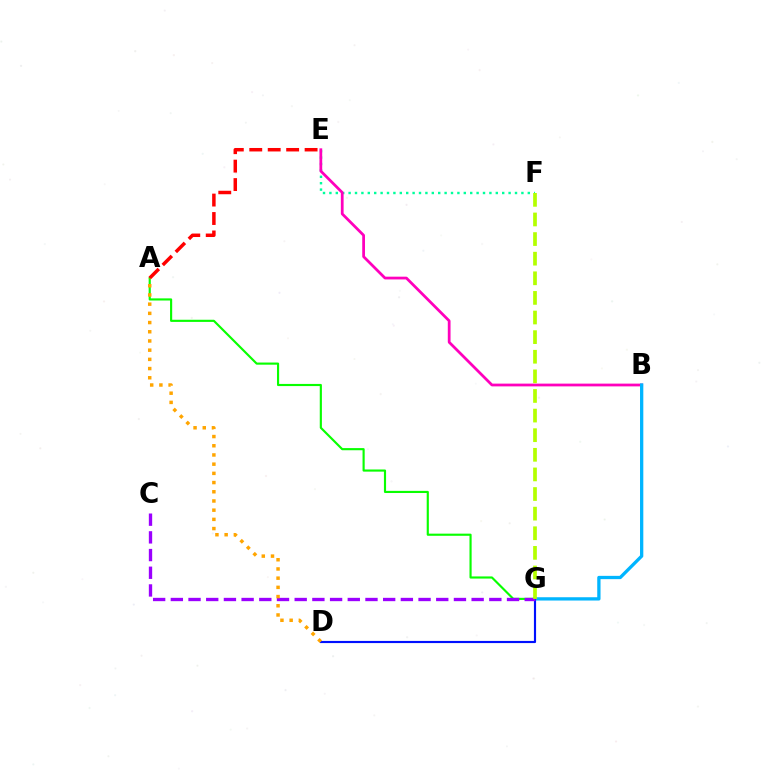{('E', 'F'): [{'color': '#00ff9d', 'line_style': 'dotted', 'thickness': 1.74}], ('B', 'E'): [{'color': '#ff00bd', 'line_style': 'solid', 'thickness': 1.99}], ('B', 'G'): [{'color': '#00b5ff', 'line_style': 'solid', 'thickness': 2.37}], ('A', 'G'): [{'color': '#08ff00', 'line_style': 'solid', 'thickness': 1.55}], ('D', 'G'): [{'color': '#0010ff', 'line_style': 'solid', 'thickness': 1.55}], ('A', 'E'): [{'color': '#ff0000', 'line_style': 'dashed', 'thickness': 2.51}], ('C', 'G'): [{'color': '#9b00ff', 'line_style': 'dashed', 'thickness': 2.4}], ('F', 'G'): [{'color': '#b3ff00', 'line_style': 'dashed', 'thickness': 2.66}], ('A', 'D'): [{'color': '#ffa500', 'line_style': 'dotted', 'thickness': 2.5}]}